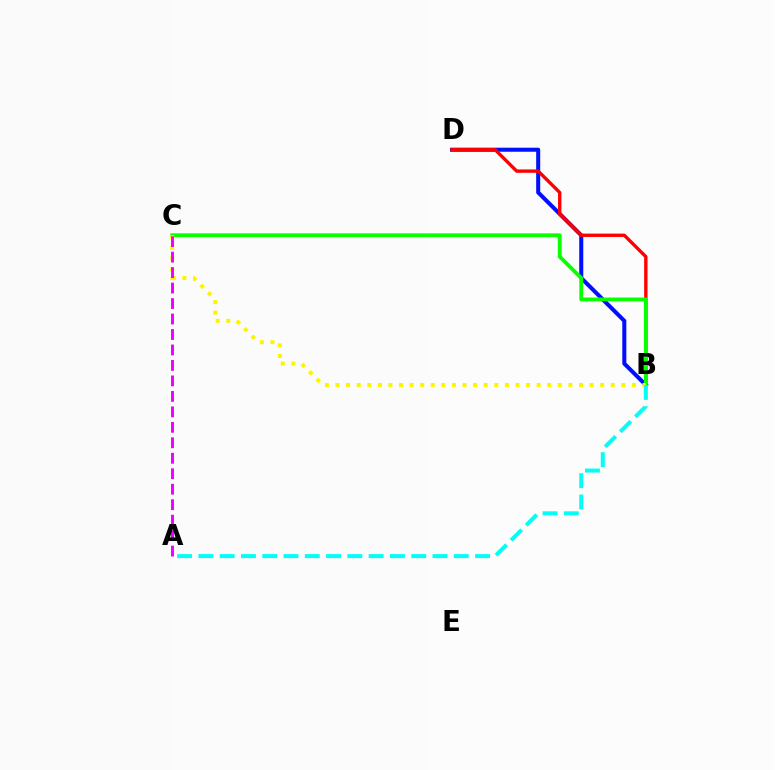{('B', 'D'): [{'color': '#0010ff', 'line_style': 'solid', 'thickness': 2.91}, {'color': '#ff0000', 'line_style': 'solid', 'thickness': 2.42}], ('B', 'C'): [{'color': '#08ff00', 'line_style': 'solid', 'thickness': 2.75}, {'color': '#fcf500', 'line_style': 'dotted', 'thickness': 2.88}], ('A', 'B'): [{'color': '#00fff6', 'line_style': 'dashed', 'thickness': 2.89}], ('A', 'C'): [{'color': '#ee00ff', 'line_style': 'dashed', 'thickness': 2.1}]}